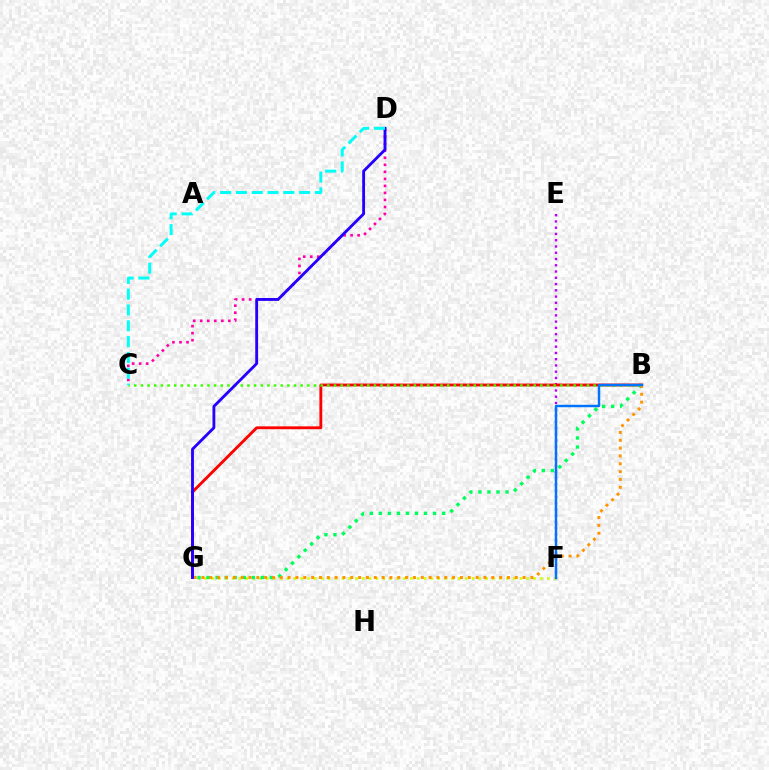{('E', 'F'): [{'color': '#b900ff', 'line_style': 'dotted', 'thickness': 1.7}], ('F', 'G'): [{'color': '#d1ff00', 'line_style': 'dotted', 'thickness': 1.86}], ('B', 'G'): [{'color': '#ff0000', 'line_style': 'solid', 'thickness': 2.06}, {'color': '#00ff5c', 'line_style': 'dotted', 'thickness': 2.46}, {'color': '#ff9400', 'line_style': 'dotted', 'thickness': 2.13}], ('B', 'C'): [{'color': '#3dff00', 'line_style': 'dotted', 'thickness': 1.81}], ('C', 'D'): [{'color': '#ff00ac', 'line_style': 'dotted', 'thickness': 1.91}, {'color': '#00fff6', 'line_style': 'dashed', 'thickness': 2.15}], ('B', 'F'): [{'color': '#0074ff', 'line_style': 'solid', 'thickness': 1.76}], ('D', 'G'): [{'color': '#2500ff', 'line_style': 'solid', 'thickness': 2.05}]}